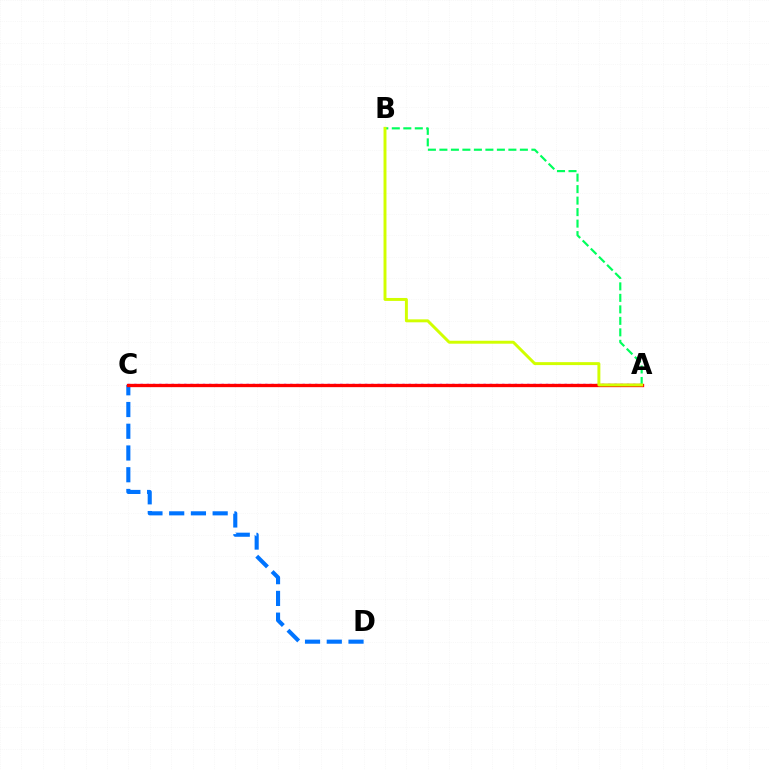{('A', 'C'): [{'color': '#b900ff', 'line_style': 'dotted', 'thickness': 1.69}, {'color': '#ff0000', 'line_style': 'solid', 'thickness': 2.39}], ('C', 'D'): [{'color': '#0074ff', 'line_style': 'dashed', 'thickness': 2.95}], ('A', 'B'): [{'color': '#00ff5c', 'line_style': 'dashed', 'thickness': 1.56}, {'color': '#d1ff00', 'line_style': 'solid', 'thickness': 2.12}]}